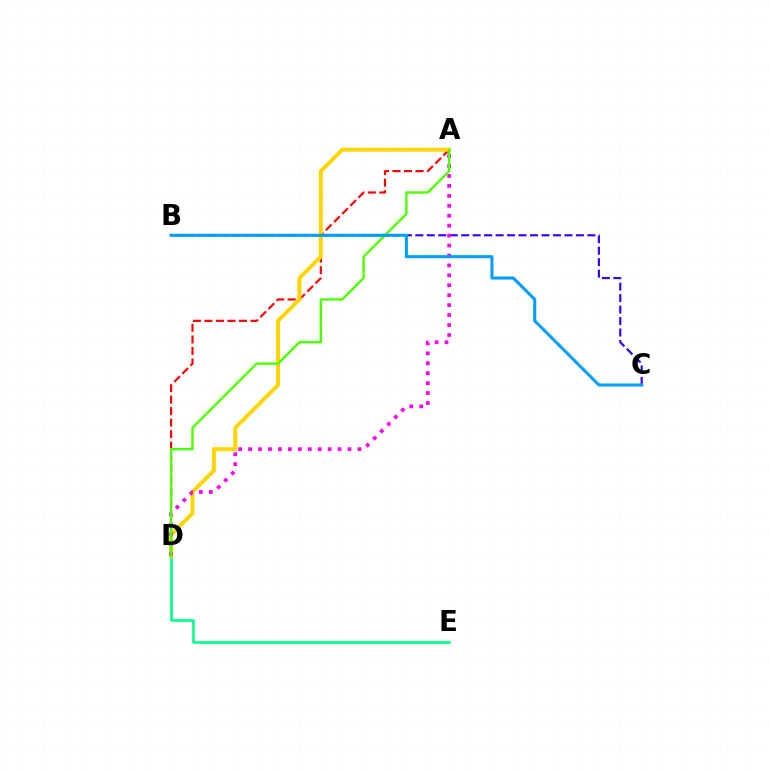{('A', 'D'): [{'color': '#ff0000', 'line_style': 'dashed', 'thickness': 1.56}, {'color': '#ffd500', 'line_style': 'solid', 'thickness': 2.85}, {'color': '#ff00ed', 'line_style': 'dotted', 'thickness': 2.7}, {'color': '#4fff00', 'line_style': 'solid', 'thickness': 1.73}], ('D', 'E'): [{'color': '#00ff86', 'line_style': 'solid', 'thickness': 1.86}], ('B', 'C'): [{'color': '#3700ff', 'line_style': 'dashed', 'thickness': 1.56}, {'color': '#009eff', 'line_style': 'solid', 'thickness': 2.2}]}